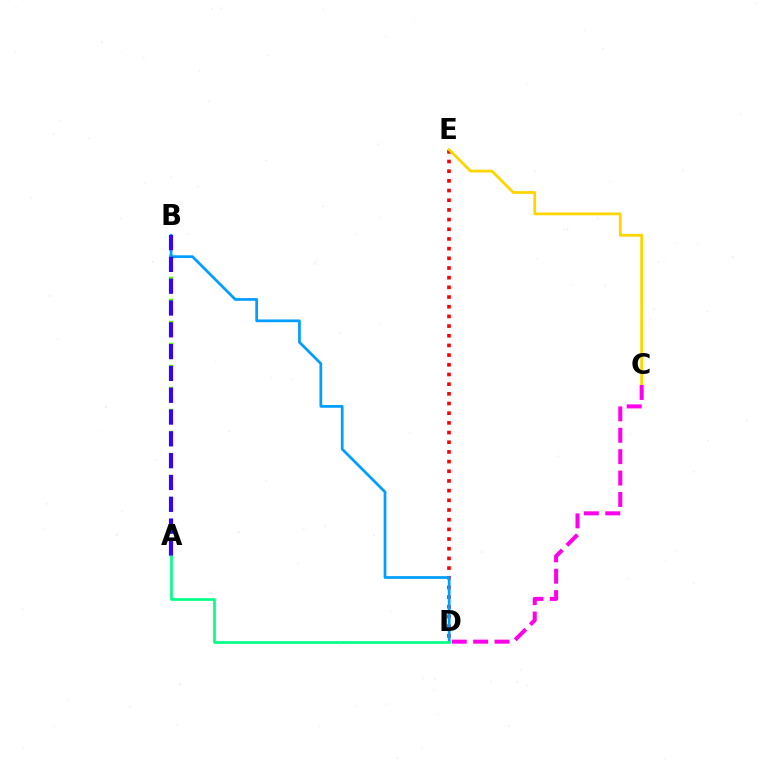{('A', 'B'): [{'color': '#4fff00', 'line_style': 'dotted', 'thickness': 2.99}, {'color': '#3700ff', 'line_style': 'dashed', 'thickness': 2.96}], ('D', 'E'): [{'color': '#ff0000', 'line_style': 'dotted', 'thickness': 2.63}], ('C', 'E'): [{'color': '#ffd500', 'line_style': 'solid', 'thickness': 2.01}], ('C', 'D'): [{'color': '#ff00ed', 'line_style': 'dashed', 'thickness': 2.91}], ('B', 'D'): [{'color': '#009eff', 'line_style': 'solid', 'thickness': 1.97}], ('A', 'D'): [{'color': '#00ff86', 'line_style': 'solid', 'thickness': 1.93}]}